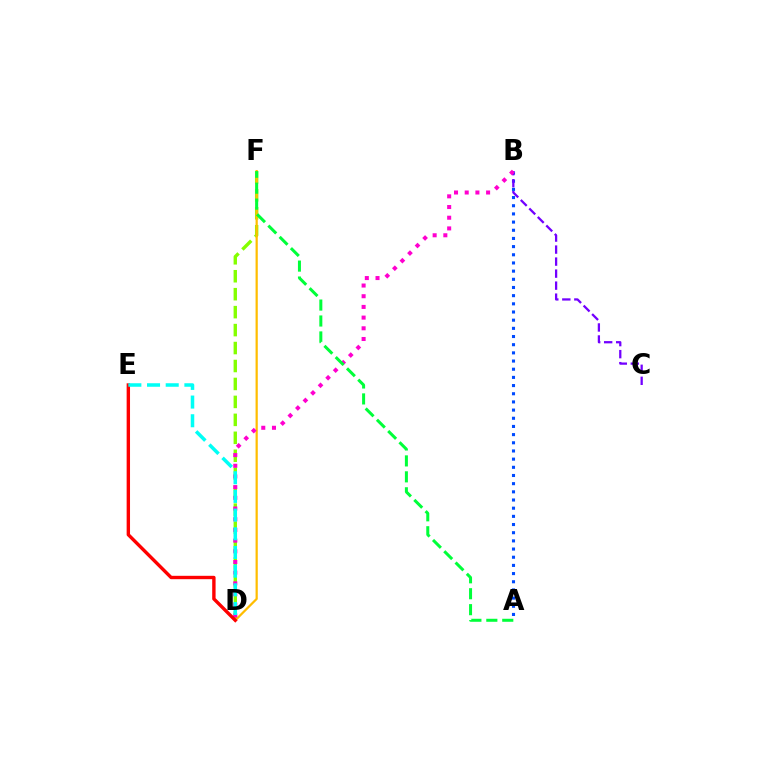{('D', 'F'): [{'color': '#84ff00', 'line_style': 'dashed', 'thickness': 2.44}, {'color': '#ffbd00', 'line_style': 'solid', 'thickness': 1.61}], ('A', 'B'): [{'color': '#004bff', 'line_style': 'dotted', 'thickness': 2.22}], ('B', 'C'): [{'color': '#7200ff', 'line_style': 'dashed', 'thickness': 1.63}], ('B', 'D'): [{'color': '#ff00cf', 'line_style': 'dotted', 'thickness': 2.91}], ('D', 'E'): [{'color': '#ff0000', 'line_style': 'solid', 'thickness': 2.44}, {'color': '#00fff6', 'line_style': 'dashed', 'thickness': 2.54}], ('A', 'F'): [{'color': '#00ff39', 'line_style': 'dashed', 'thickness': 2.17}]}